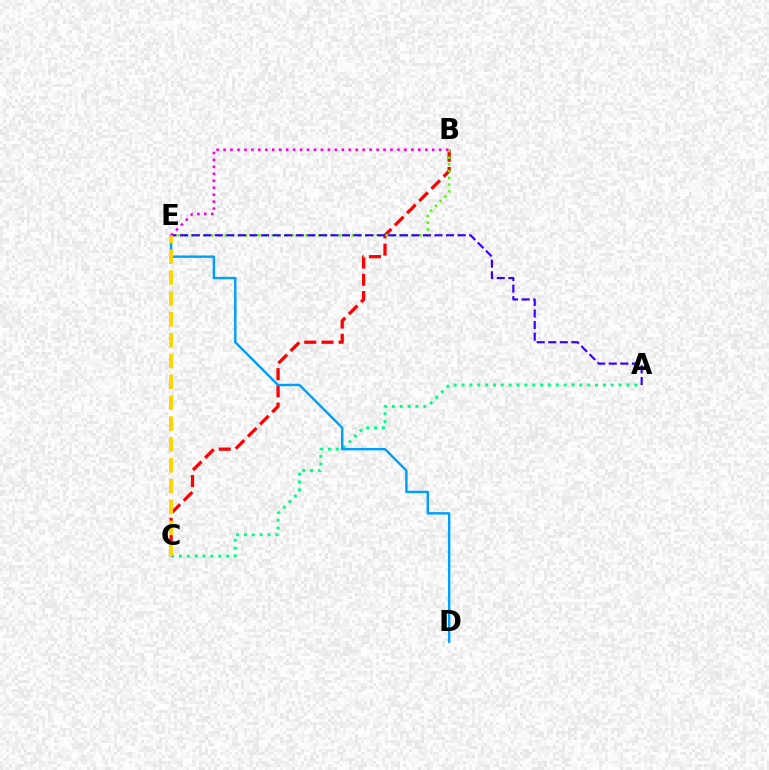{('A', 'C'): [{'color': '#00ff86', 'line_style': 'dotted', 'thickness': 2.13}], ('B', 'C'): [{'color': '#ff0000', 'line_style': 'dashed', 'thickness': 2.34}], ('B', 'E'): [{'color': '#4fff00', 'line_style': 'dotted', 'thickness': 1.82}, {'color': '#ff00ed', 'line_style': 'dotted', 'thickness': 1.89}], ('D', 'E'): [{'color': '#009eff', 'line_style': 'solid', 'thickness': 1.74}], ('A', 'E'): [{'color': '#3700ff', 'line_style': 'dashed', 'thickness': 1.57}], ('C', 'E'): [{'color': '#ffd500', 'line_style': 'dashed', 'thickness': 2.83}]}